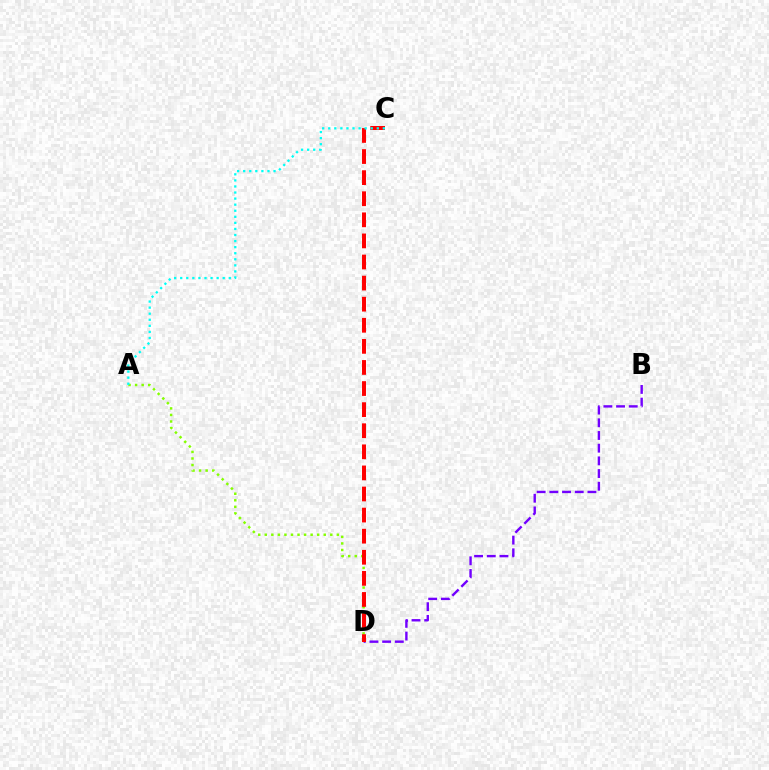{('B', 'D'): [{'color': '#7200ff', 'line_style': 'dashed', 'thickness': 1.72}], ('A', 'D'): [{'color': '#84ff00', 'line_style': 'dotted', 'thickness': 1.78}], ('C', 'D'): [{'color': '#ff0000', 'line_style': 'dashed', 'thickness': 2.87}], ('A', 'C'): [{'color': '#00fff6', 'line_style': 'dotted', 'thickness': 1.65}]}